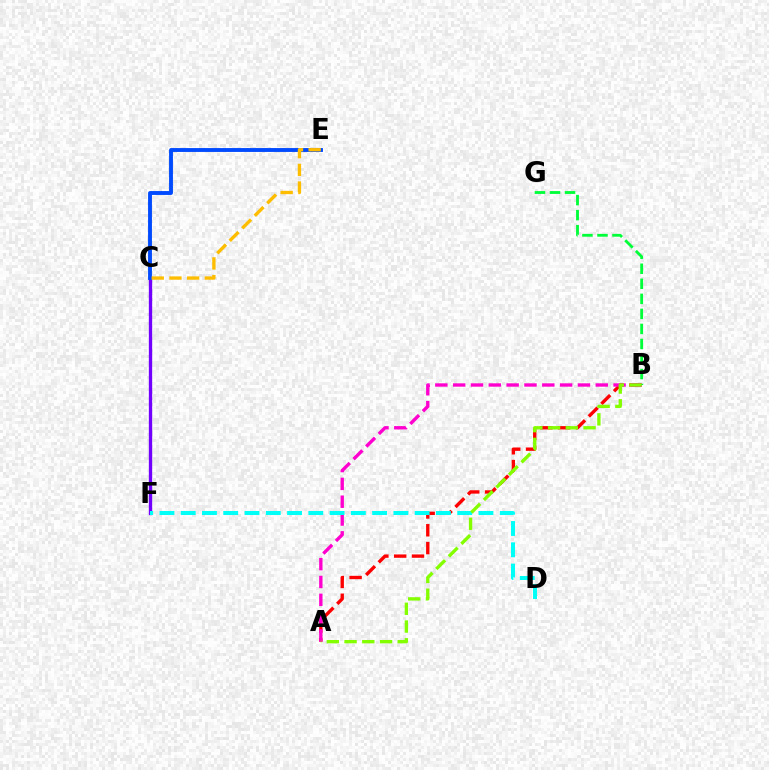{('A', 'B'): [{'color': '#ff0000', 'line_style': 'dashed', 'thickness': 2.42}, {'color': '#ff00cf', 'line_style': 'dashed', 'thickness': 2.42}, {'color': '#84ff00', 'line_style': 'dashed', 'thickness': 2.41}], ('C', 'F'): [{'color': '#7200ff', 'line_style': 'solid', 'thickness': 2.39}], ('C', 'E'): [{'color': '#004bff', 'line_style': 'solid', 'thickness': 2.8}, {'color': '#ffbd00', 'line_style': 'dashed', 'thickness': 2.4}], ('B', 'G'): [{'color': '#00ff39', 'line_style': 'dashed', 'thickness': 2.04}], ('D', 'F'): [{'color': '#00fff6', 'line_style': 'dashed', 'thickness': 2.89}]}